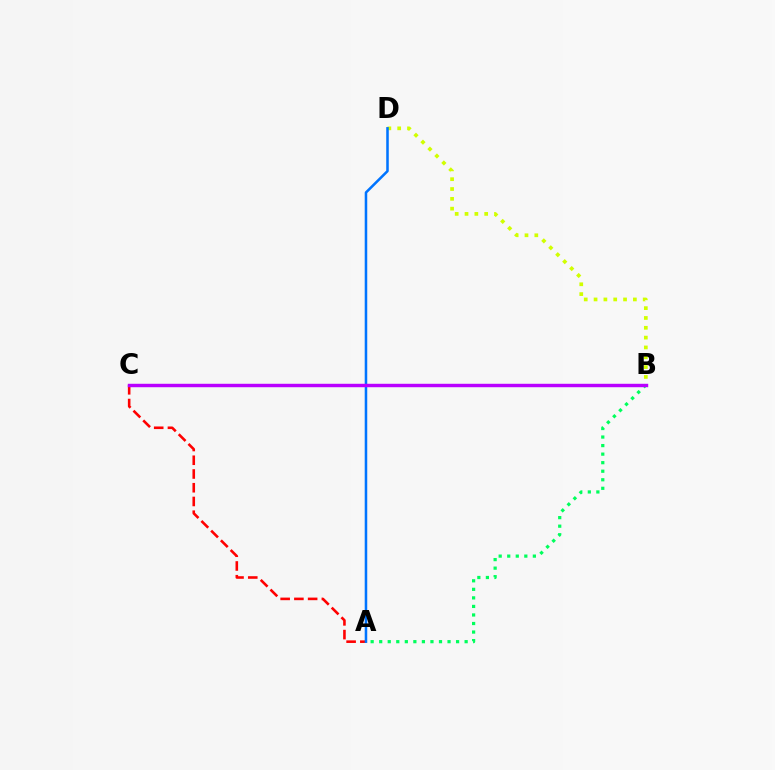{('B', 'D'): [{'color': '#d1ff00', 'line_style': 'dotted', 'thickness': 2.67}], ('A', 'B'): [{'color': '#00ff5c', 'line_style': 'dotted', 'thickness': 2.32}], ('A', 'C'): [{'color': '#ff0000', 'line_style': 'dashed', 'thickness': 1.87}], ('A', 'D'): [{'color': '#0074ff', 'line_style': 'solid', 'thickness': 1.83}], ('B', 'C'): [{'color': '#b900ff', 'line_style': 'solid', 'thickness': 2.47}]}